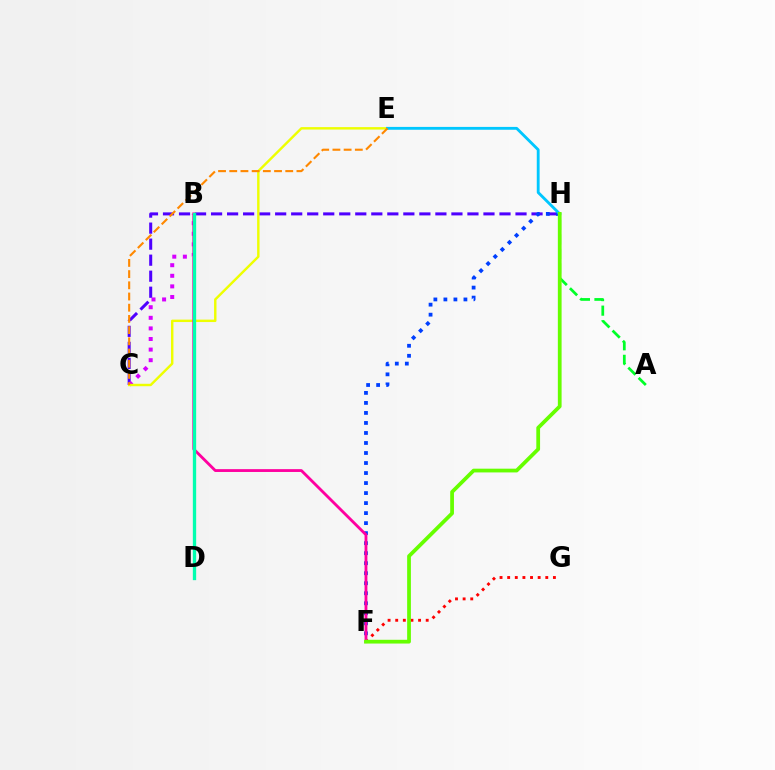{('C', 'H'): [{'color': '#4f00ff', 'line_style': 'dashed', 'thickness': 2.18}], ('B', 'C'): [{'color': '#d600ff', 'line_style': 'dotted', 'thickness': 2.88}], ('A', 'H'): [{'color': '#00ff27', 'line_style': 'dashed', 'thickness': 1.97}], ('F', 'H'): [{'color': '#003fff', 'line_style': 'dotted', 'thickness': 2.72}, {'color': '#66ff00', 'line_style': 'solid', 'thickness': 2.7}], ('F', 'G'): [{'color': '#ff0000', 'line_style': 'dotted', 'thickness': 2.07}], ('C', 'E'): [{'color': '#eeff00', 'line_style': 'solid', 'thickness': 1.75}, {'color': '#ff8800', 'line_style': 'dashed', 'thickness': 1.52}], ('B', 'F'): [{'color': '#ff00a0', 'line_style': 'solid', 'thickness': 2.04}], ('B', 'D'): [{'color': '#00ffaf', 'line_style': 'solid', 'thickness': 2.39}], ('E', 'H'): [{'color': '#00c7ff', 'line_style': 'solid', 'thickness': 2.05}]}